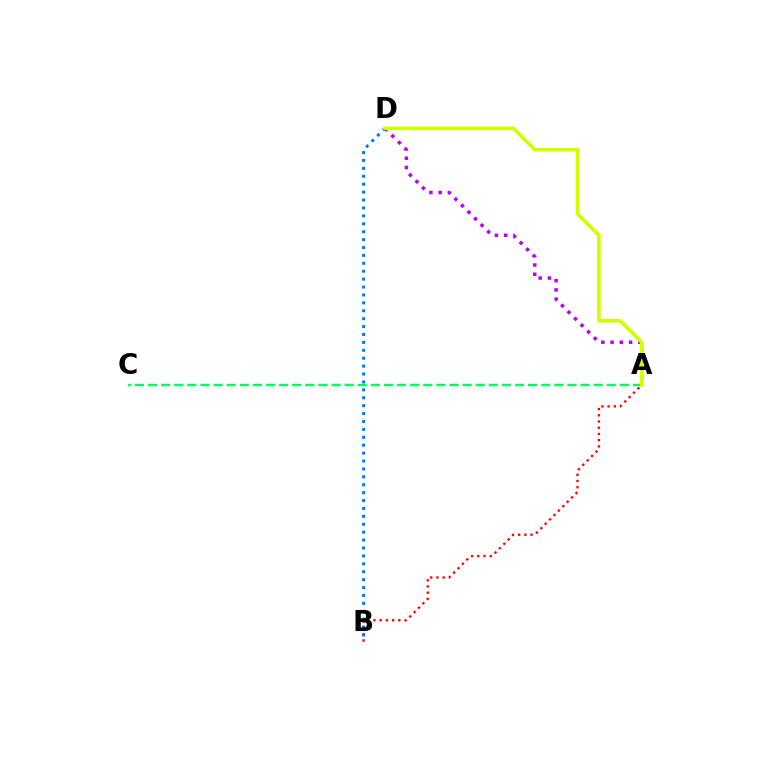{('A', 'B'): [{'color': '#ff0000', 'line_style': 'dotted', 'thickness': 1.69}], ('B', 'D'): [{'color': '#0074ff', 'line_style': 'dotted', 'thickness': 2.15}], ('A', 'D'): [{'color': '#b900ff', 'line_style': 'dotted', 'thickness': 2.51}, {'color': '#d1ff00', 'line_style': 'solid', 'thickness': 2.63}], ('A', 'C'): [{'color': '#00ff5c', 'line_style': 'dashed', 'thickness': 1.78}]}